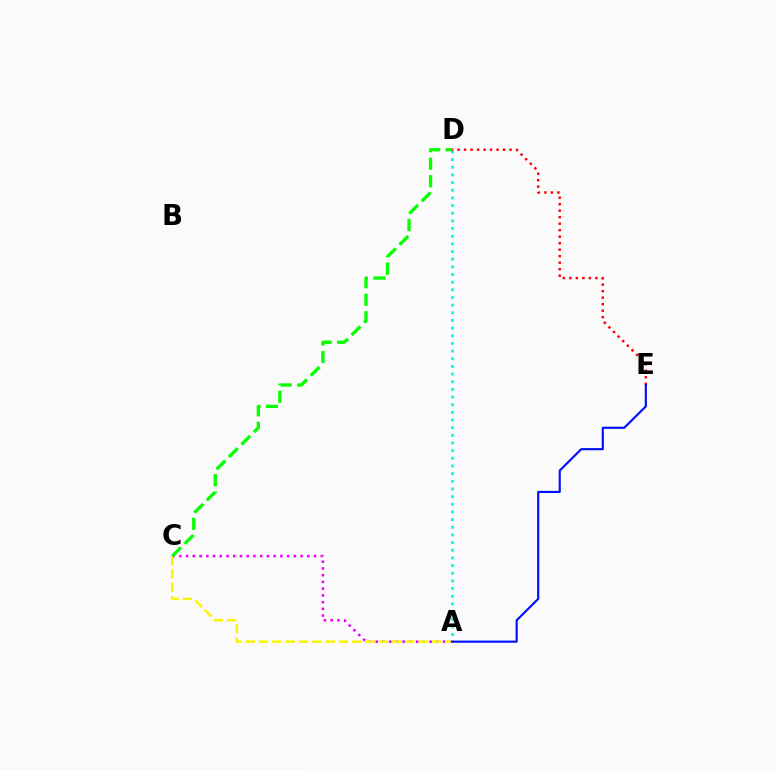{('A', 'C'): [{'color': '#ee00ff', 'line_style': 'dotted', 'thickness': 1.83}, {'color': '#fcf500', 'line_style': 'dashed', 'thickness': 1.81}], ('A', 'D'): [{'color': '#00fff6', 'line_style': 'dotted', 'thickness': 2.08}], ('C', 'D'): [{'color': '#08ff00', 'line_style': 'dashed', 'thickness': 2.38}], ('D', 'E'): [{'color': '#ff0000', 'line_style': 'dotted', 'thickness': 1.77}], ('A', 'E'): [{'color': '#0010ff', 'line_style': 'solid', 'thickness': 1.55}]}